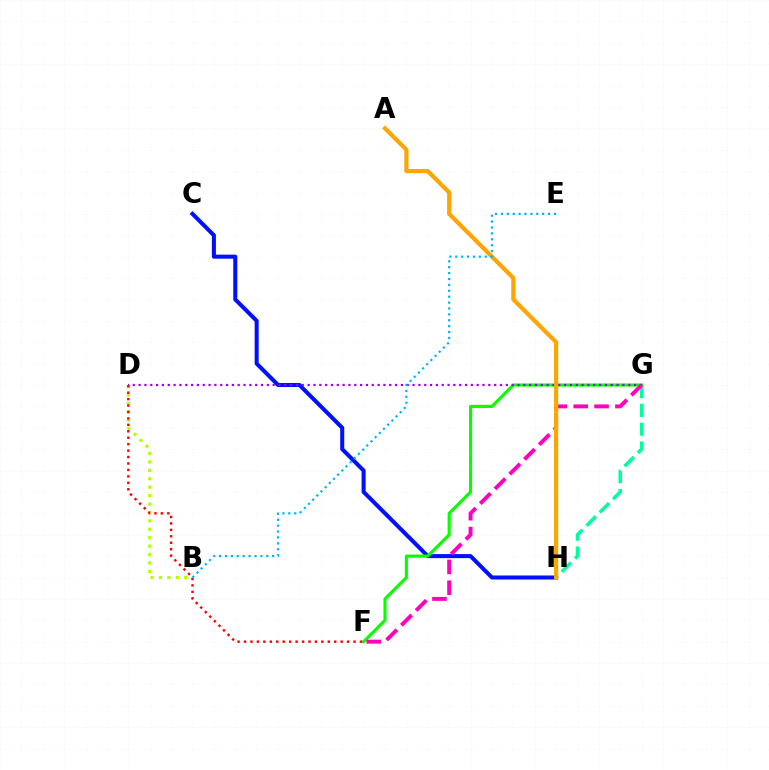{('C', 'H'): [{'color': '#0010ff', 'line_style': 'solid', 'thickness': 2.91}], ('B', 'D'): [{'color': '#b3ff00', 'line_style': 'dotted', 'thickness': 2.29}], ('F', 'G'): [{'color': '#08ff00', 'line_style': 'solid', 'thickness': 2.25}, {'color': '#ff00bd', 'line_style': 'dashed', 'thickness': 2.83}], ('D', 'G'): [{'color': '#9b00ff', 'line_style': 'dotted', 'thickness': 1.58}], ('G', 'H'): [{'color': '#00ff9d', 'line_style': 'dashed', 'thickness': 2.55}], ('D', 'F'): [{'color': '#ff0000', 'line_style': 'dotted', 'thickness': 1.75}], ('A', 'H'): [{'color': '#ffa500', 'line_style': 'solid', 'thickness': 3.0}], ('B', 'E'): [{'color': '#00b5ff', 'line_style': 'dotted', 'thickness': 1.6}]}